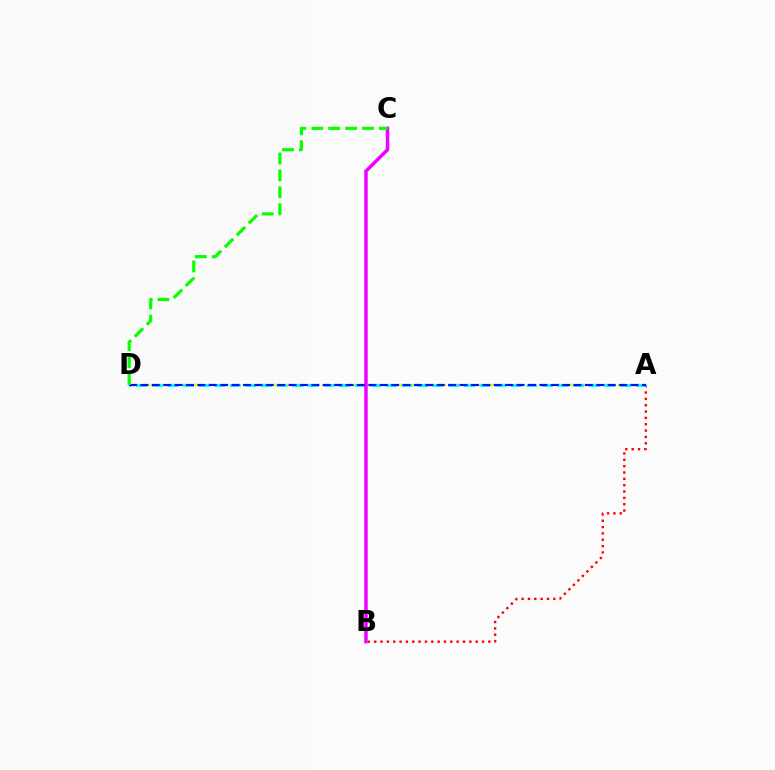{('A', 'B'): [{'color': '#ff0000', 'line_style': 'dotted', 'thickness': 1.72}], ('A', 'D'): [{'color': '#fcf500', 'line_style': 'dashed', 'thickness': 1.75}, {'color': '#00fff6', 'line_style': 'dashed', 'thickness': 2.12}, {'color': '#0010ff', 'line_style': 'dashed', 'thickness': 1.55}], ('B', 'C'): [{'color': '#ee00ff', 'line_style': 'solid', 'thickness': 2.5}], ('C', 'D'): [{'color': '#08ff00', 'line_style': 'dashed', 'thickness': 2.3}]}